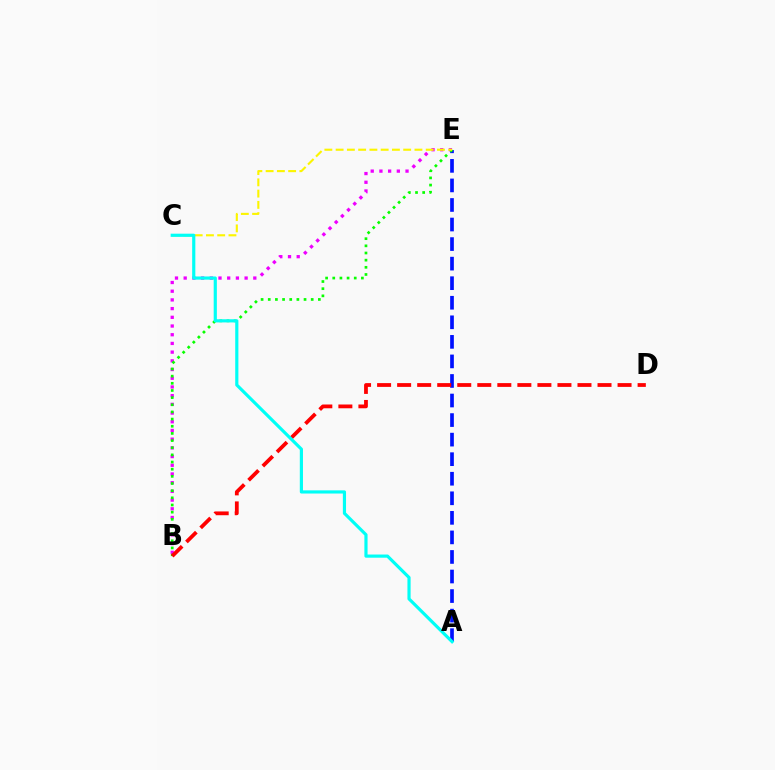{('A', 'E'): [{'color': '#0010ff', 'line_style': 'dashed', 'thickness': 2.66}], ('B', 'E'): [{'color': '#ee00ff', 'line_style': 'dotted', 'thickness': 2.36}, {'color': '#08ff00', 'line_style': 'dotted', 'thickness': 1.94}], ('C', 'E'): [{'color': '#fcf500', 'line_style': 'dashed', 'thickness': 1.53}], ('B', 'D'): [{'color': '#ff0000', 'line_style': 'dashed', 'thickness': 2.72}], ('A', 'C'): [{'color': '#00fff6', 'line_style': 'solid', 'thickness': 2.28}]}